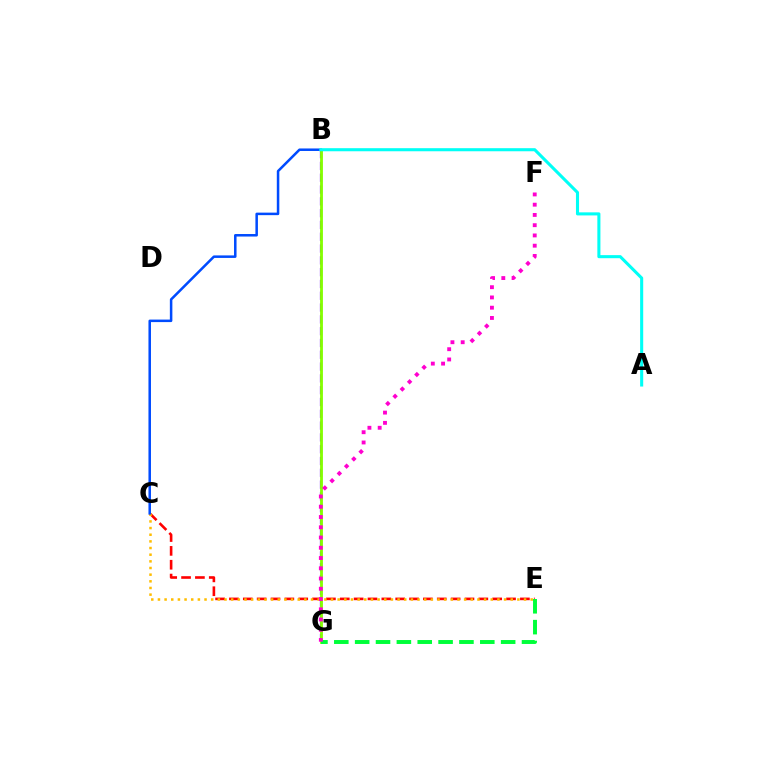{('C', 'E'): [{'color': '#ff0000', 'line_style': 'dashed', 'thickness': 1.88}, {'color': '#ffbd00', 'line_style': 'dotted', 'thickness': 1.81}], ('B', 'G'): [{'color': '#7200ff', 'line_style': 'dashed', 'thickness': 1.6}, {'color': '#84ff00', 'line_style': 'solid', 'thickness': 2.04}], ('E', 'G'): [{'color': '#00ff39', 'line_style': 'dashed', 'thickness': 2.83}], ('B', 'C'): [{'color': '#004bff', 'line_style': 'solid', 'thickness': 1.81}], ('A', 'B'): [{'color': '#00fff6', 'line_style': 'solid', 'thickness': 2.21}], ('F', 'G'): [{'color': '#ff00cf', 'line_style': 'dotted', 'thickness': 2.79}]}